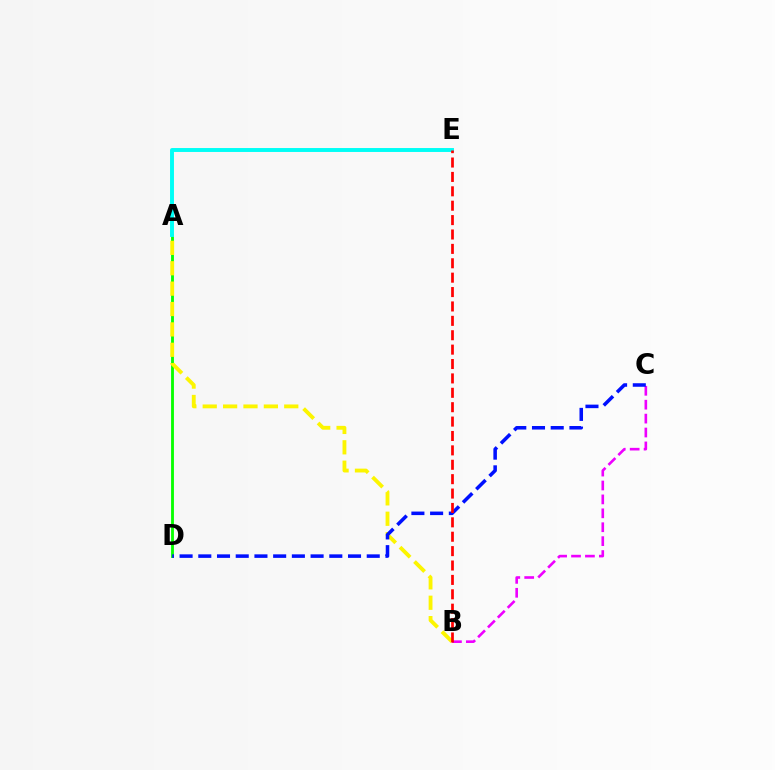{('A', 'D'): [{'color': '#08ff00', 'line_style': 'solid', 'thickness': 2.05}], ('B', 'C'): [{'color': '#ee00ff', 'line_style': 'dashed', 'thickness': 1.89}], ('A', 'B'): [{'color': '#fcf500', 'line_style': 'dashed', 'thickness': 2.77}], ('A', 'E'): [{'color': '#00fff6', 'line_style': 'solid', 'thickness': 2.82}], ('C', 'D'): [{'color': '#0010ff', 'line_style': 'dashed', 'thickness': 2.54}], ('B', 'E'): [{'color': '#ff0000', 'line_style': 'dashed', 'thickness': 1.96}]}